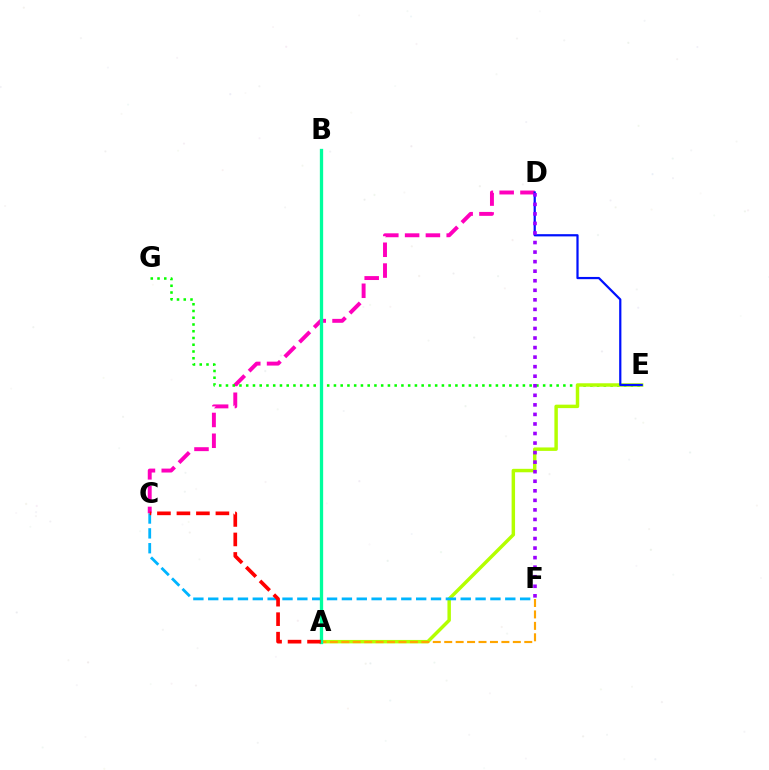{('C', 'D'): [{'color': '#ff00bd', 'line_style': 'dashed', 'thickness': 2.83}], ('E', 'G'): [{'color': '#08ff00', 'line_style': 'dotted', 'thickness': 1.83}], ('A', 'E'): [{'color': '#b3ff00', 'line_style': 'solid', 'thickness': 2.49}], ('D', 'E'): [{'color': '#0010ff', 'line_style': 'solid', 'thickness': 1.6}], ('A', 'F'): [{'color': '#ffa500', 'line_style': 'dashed', 'thickness': 1.55}], ('C', 'F'): [{'color': '#00b5ff', 'line_style': 'dashed', 'thickness': 2.02}], ('A', 'B'): [{'color': '#00ff9d', 'line_style': 'solid', 'thickness': 2.38}], ('A', 'C'): [{'color': '#ff0000', 'line_style': 'dashed', 'thickness': 2.65}], ('D', 'F'): [{'color': '#9b00ff', 'line_style': 'dotted', 'thickness': 2.59}]}